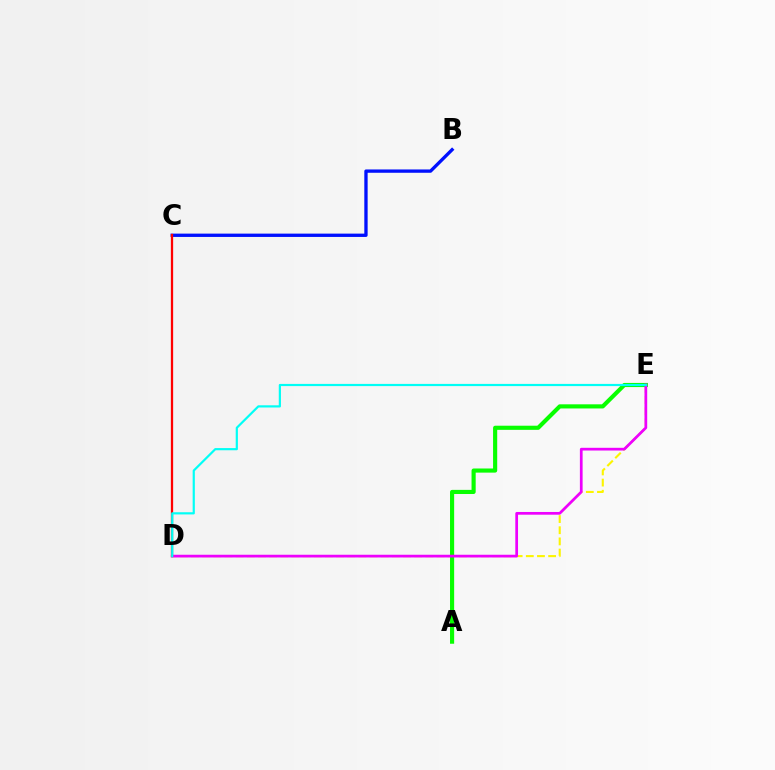{('D', 'E'): [{'color': '#fcf500', 'line_style': 'dashed', 'thickness': 1.52}, {'color': '#ee00ff', 'line_style': 'solid', 'thickness': 1.96}, {'color': '#00fff6', 'line_style': 'solid', 'thickness': 1.58}], ('A', 'E'): [{'color': '#08ff00', 'line_style': 'solid', 'thickness': 2.98}], ('B', 'C'): [{'color': '#0010ff', 'line_style': 'solid', 'thickness': 2.39}], ('C', 'D'): [{'color': '#ff0000', 'line_style': 'solid', 'thickness': 1.64}]}